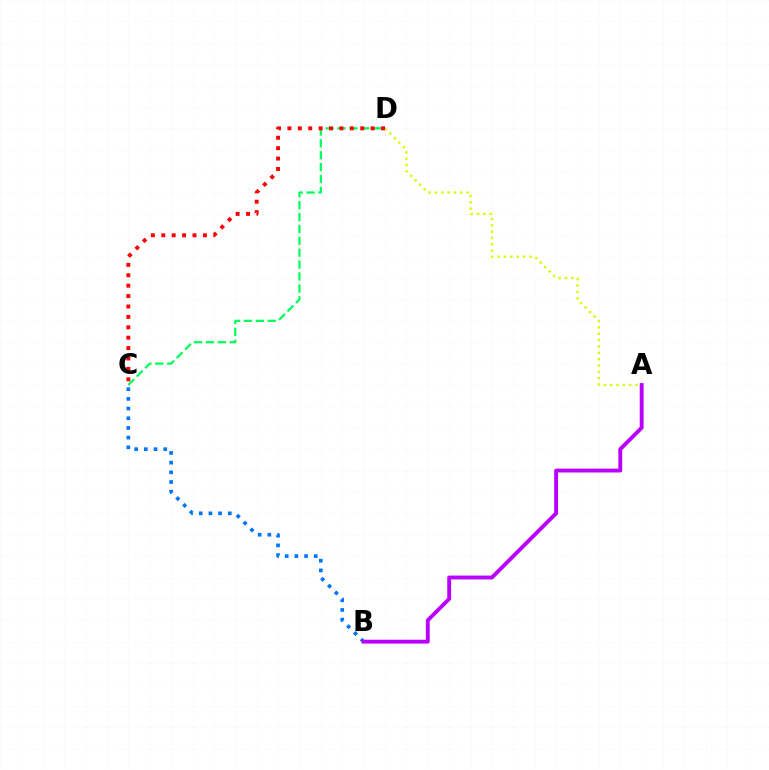{('C', 'D'): [{'color': '#00ff5c', 'line_style': 'dashed', 'thickness': 1.62}, {'color': '#ff0000', 'line_style': 'dotted', 'thickness': 2.83}], ('A', 'D'): [{'color': '#d1ff00', 'line_style': 'dotted', 'thickness': 1.72}], ('B', 'C'): [{'color': '#0074ff', 'line_style': 'dotted', 'thickness': 2.63}], ('A', 'B'): [{'color': '#b900ff', 'line_style': 'solid', 'thickness': 2.78}]}